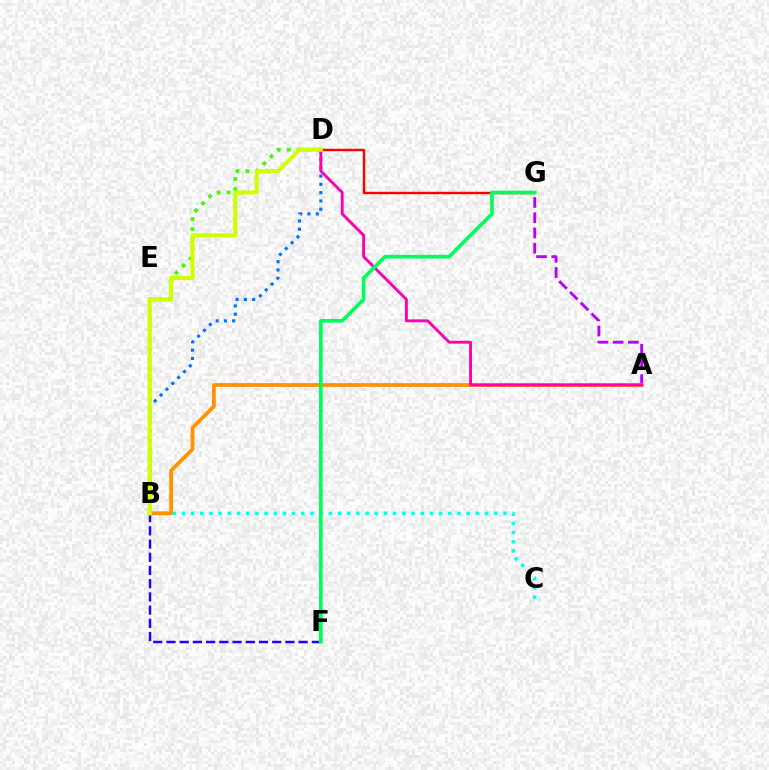{('B', 'F'): [{'color': '#2500ff', 'line_style': 'dashed', 'thickness': 1.8}], ('B', 'D'): [{'color': '#3dff00', 'line_style': 'dotted', 'thickness': 2.73}, {'color': '#0074ff', 'line_style': 'dotted', 'thickness': 2.25}, {'color': '#d1ff00', 'line_style': 'solid', 'thickness': 2.94}], ('B', 'C'): [{'color': '#00fff6', 'line_style': 'dotted', 'thickness': 2.5}], ('D', 'G'): [{'color': '#ff0000', 'line_style': 'solid', 'thickness': 1.74}], ('A', 'G'): [{'color': '#b900ff', 'line_style': 'dashed', 'thickness': 2.07}], ('A', 'B'): [{'color': '#ff9400', 'line_style': 'solid', 'thickness': 2.72}], ('A', 'D'): [{'color': '#ff00ac', 'line_style': 'solid', 'thickness': 2.07}], ('F', 'G'): [{'color': '#00ff5c', 'line_style': 'solid', 'thickness': 2.64}]}